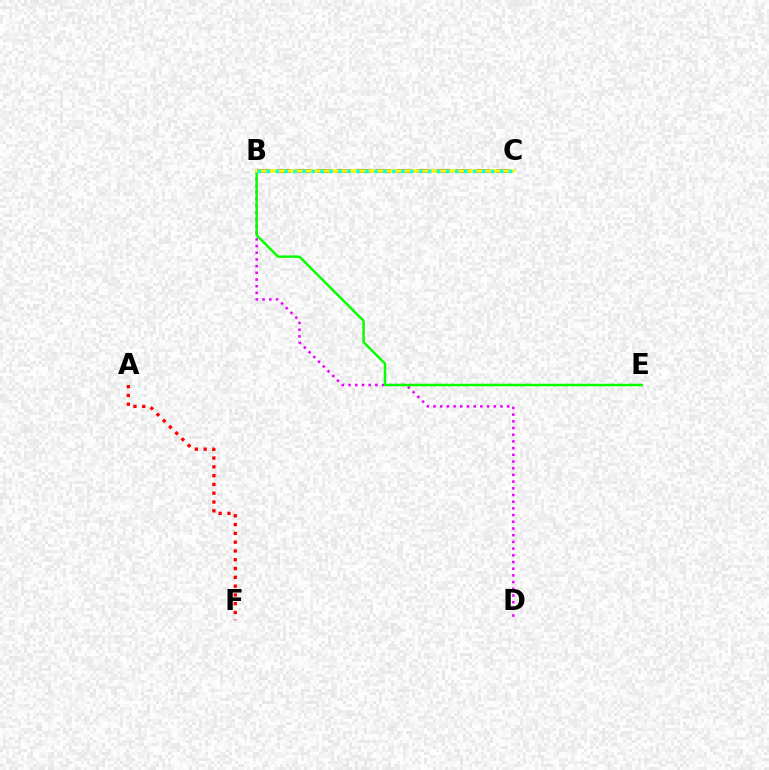{('B', 'D'): [{'color': '#ee00ff', 'line_style': 'dotted', 'thickness': 1.82}], ('B', 'C'): [{'color': '#0010ff', 'line_style': 'dashed', 'thickness': 2.71}, {'color': '#fcf500', 'line_style': 'solid', 'thickness': 2.55}, {'color': '#00fff6', 'line_style': 'dotted', 'thickness': 2.44}], ('A', 'F'): [{'color': '#ff0000', 'line_style': 'dotted', 'thickness': 2.39}], ('B', 'E'): [{'color': '#08ff00', 'line_style': 'solid', 'thickness': 1.78}]}